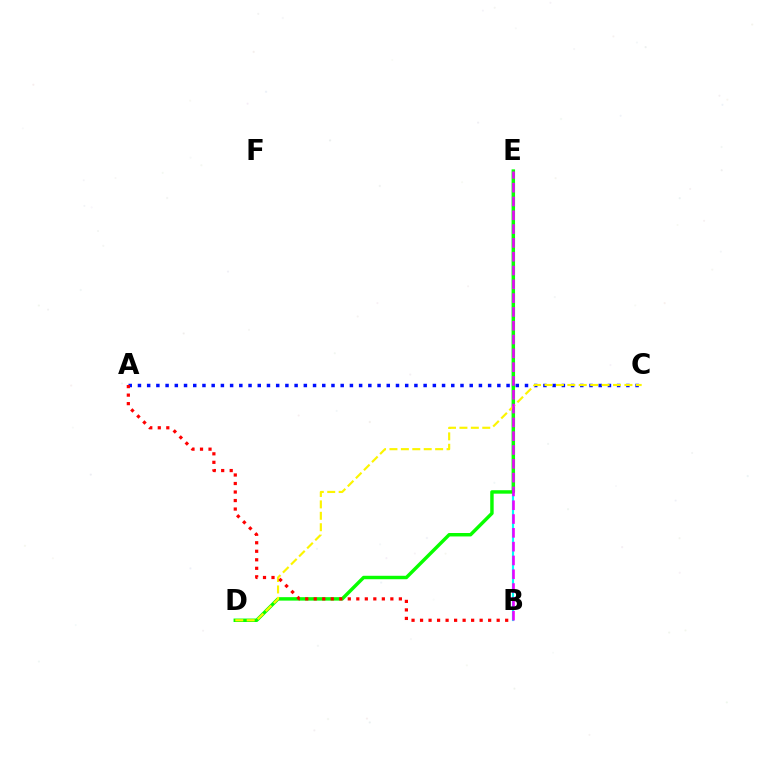{('B', 'E'): [{'color': '#00fff6', 'line_style': 'solid', 'thickness': 1.56}, {'color': '#ee00ff', 'line_style': 'dashed', 'thickness': 1.88}], ('D', 'E'): [{'color': '#08ff00', 'line_style': 'solid', 'thickness': 2.48}], ('A', 'C'): [{'color': '#0010ff', 'line_style': 'dotted', 'thickness': 2.5}], ('C', 'D'): [{'color': '#fcf500', 'line_style': 'dashed', 'thickness': 1.55}], ('A', 'B'): [{'color': '#ff0000', 'line_style': 'dotted', 'thickness': 2.31}]}